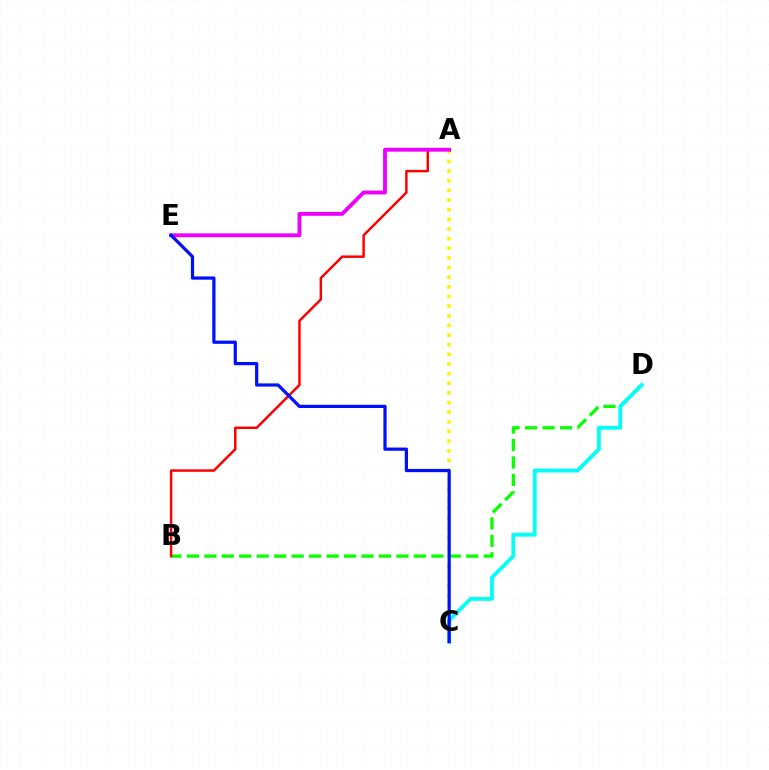{('A', 'C'): [{'color': '#fcf500', 'line_style': 'dotted', 'thickness': 2.62}], ('B', 'D'): [{'color': '#08ff00', 'line_style': 'dashed', 'thickness': 2.37}], ('C', 'D'): [{'color': '#00fff6', 'line_style': 'solid', 'thickness': 2.76}], ('A', 'B'): [{'color': '#ff0000', 'line_style': 'solid', 'thickness': 1.78}], ('A', 'E'): [{'color': '#ee00ff', 'line_style': 'solid', 'thickness': 2.79}], ('C', 'E'): [{'color': '#0010ff', 'line_style': 'solid', 'thickness': 2.32}]}